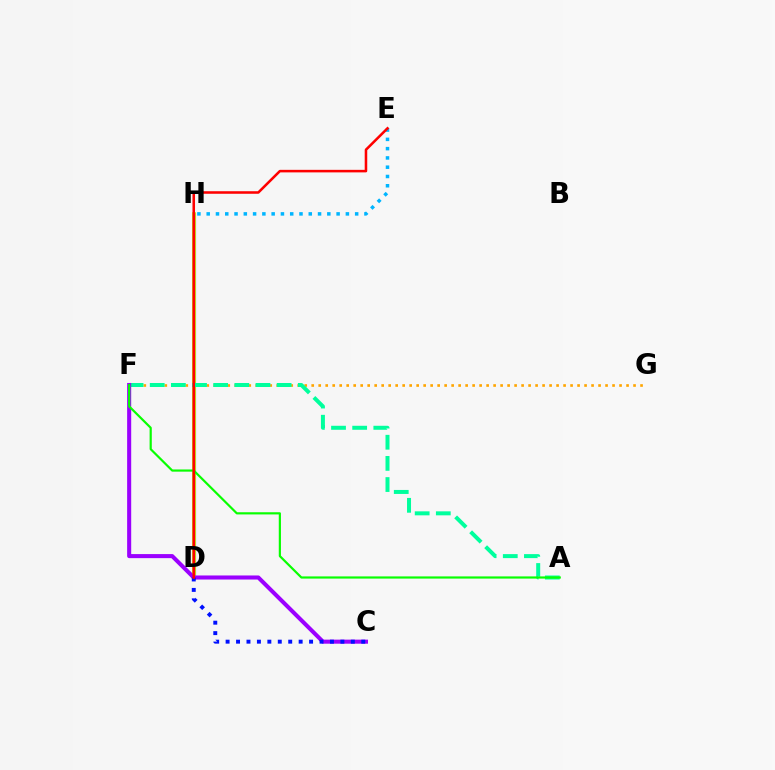{('D', 'H'): [{'color': '#ff00bd', 'line_style': 'solid', 'thickness': 2.26}, {'color': '#b3ff00', 'line_style': 'solid', 'thickness': 2.63}], ('F', 'G'): [{'color': '#ffa500', 'line_style': 'dotted', 'thickness': 1.9}], ('E', 'H'): [{'color': '#00b5ff', 'line_style': 'dotted', 'thickness': 2.52}], ('A', 'F'): [{'color': '#00ff9d', 'line_style': 'dashed', 'thickness': 2.87}, {'color': '#08ff00', 'line_style': 'solid', 'thickness': 1.57}], ('C', 'F'): [{'color': '#9b00ff', 'line_style': 'solid', 'thickness': 2.92}], ('C', 'D'): [{'color': '#0010ff', 'line_style': 'dotted', 'thickness': 2.84}], ('D', 'E'): [{'color': '#ff0000', 'line_style': 'solid', 'thickness': 1.83}]}